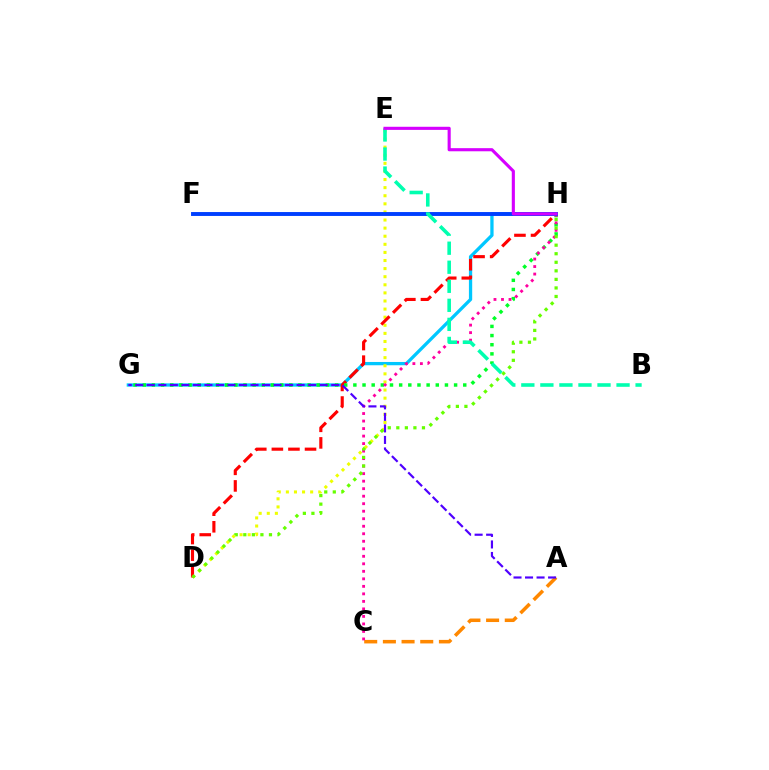{('G', 'H'): [{'color': '#00c7ff', 'line_style': 'solid', 'thickness': 2.36}, {'color': '#00ff27', 'line_style': 'dotted', 'thickness': 2.49}], ('A', 'C'): [{'color': '#ff8800', 'line_style': 'dashed', 'thickness': 2.54}], ('D', 'E'): [{'color': '#eeff00', 'line_style': 'dotted', 'thickness': 2.2}], ('D', 'H'): [{'color': '#ff0000', 'line_style': 'dashed', 'thickness': 2.25}, {'color': '#66ff00', 'line_style': 'dotted', 'thickness': 2.32}], ('C', 'H'): [{'color': '#ff00a0', 'line_style': 'dotted', 'thickness': 2.04}], ('F', 'H'): [{'color': '#003fff', 'line_style': 'solid', 'thickness': 2.81}], ('A', 'G'): [{'color': '#4f00ff', 'line_style': 'dashed', 'thickness': 1.57}], ('B', 'E'): [{'color': '#00ffaf', 'line_style': 'dashed', 'thickness': 2.59}], ('E', 'H'): [{'color': '#d600ff', 'line_style': 'solid', 'thickness': 2.24}]}